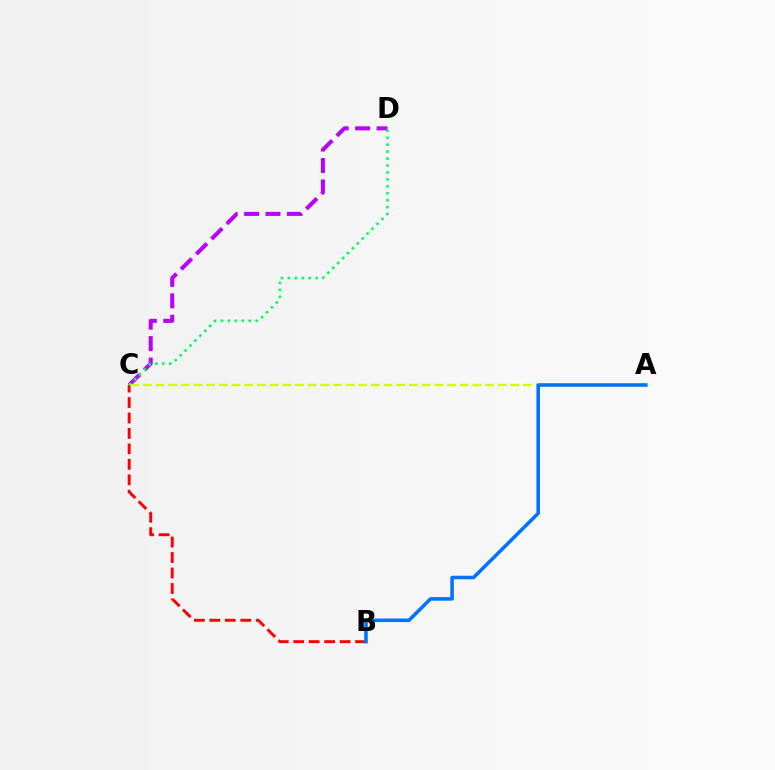{('C', 'D'): [{'color': '#b900ff', 'line_style': 'dashed', 'thickness': 2.91}, {'color': '#00ff5c', 'line_style': 'dotted', 'thickness': 1.89}], ('B', 'C'): [{'color': '#ff0000', 'line_style': 'dashed', 'thickness': 2.1}], ('A', 'C'): [{'color': '#d1ff00', 'line_style': 'dashed', 'thickness': 1.72}], ('A', 'B'): [{'color': '#0074ff', 'line_style': 'solid', 'thickness': 2.56}]}